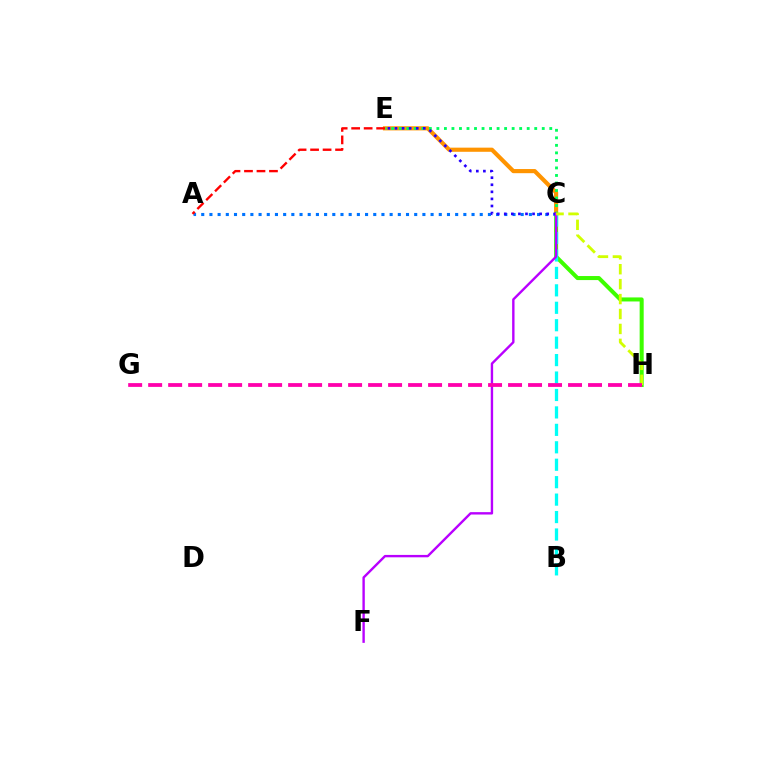{('C', 'H'): [{'color': '#3dff00', 'line_style': 'solid', 'thickness': 2.91}, {'color': '#d1ff00', 'line_style': 'dashed', 'thickness': 2.03}], ('C', 'E'): [{'color': '#ff9400', 'line_style': 'solid', 'thickness': 2.98}, {'color': '#00ff5c', 'line_style': 'dotted', 'thickness': 2.04}, {'color': '#2500ff', 'line_style': 'dotted', 'thickness': 1.92}], ('B', 'C'): [{'color': '#00fff6', 'line_style': 'dashed', 'thickness': 2.37}], ('A', 'C'): [{'color': '#0074ff', 'line_style': 'dotted', 'thickness': 2.23}], ('C', 'F'): [{'color': '#b900ff', 'line_style': 'solid', 'thickness': 1.72}], ('G', 'H'): [{'color': '#ff00ac', 'line_style': 'dashed', 'thickness': 2.72}], ('A', 'E'): [{'color': '#ff0000', 'line_style': 'dashed', 'thickness': 1.7}]}